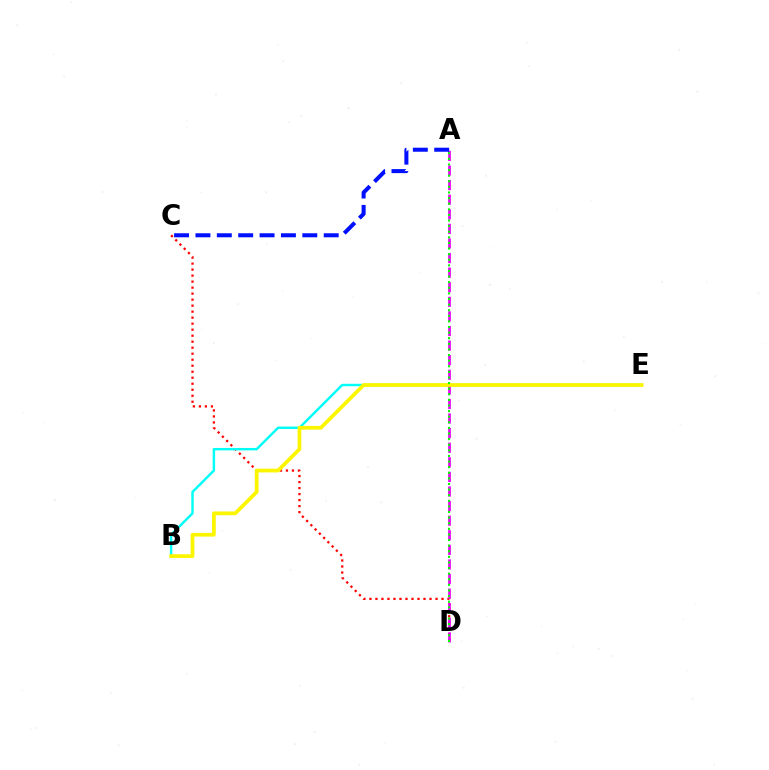{('C', 'D'): [{'color': '#ff0000', 'line_style': 'dotted', 'thickness': 1.63}], ('B', 'E'): [{'color': '#00fff6', 'line_style': 'solid', 'thickness': 1.74}, {'color': '#fcf500', 'line_style': 'solid', 'thickness': 2.69}], ('A', 'D'): [{'color': '#ee00ff', 'line_style': 'dashed', 'thickness': 1.98}, {'color': '#08ff00', 'line_style': 'dotted', 'thickness': 1.52}], ('A', 'C'): [{'color': '#0010ff', 'line_style': 'dashed', 'thickness': 2.9}]}